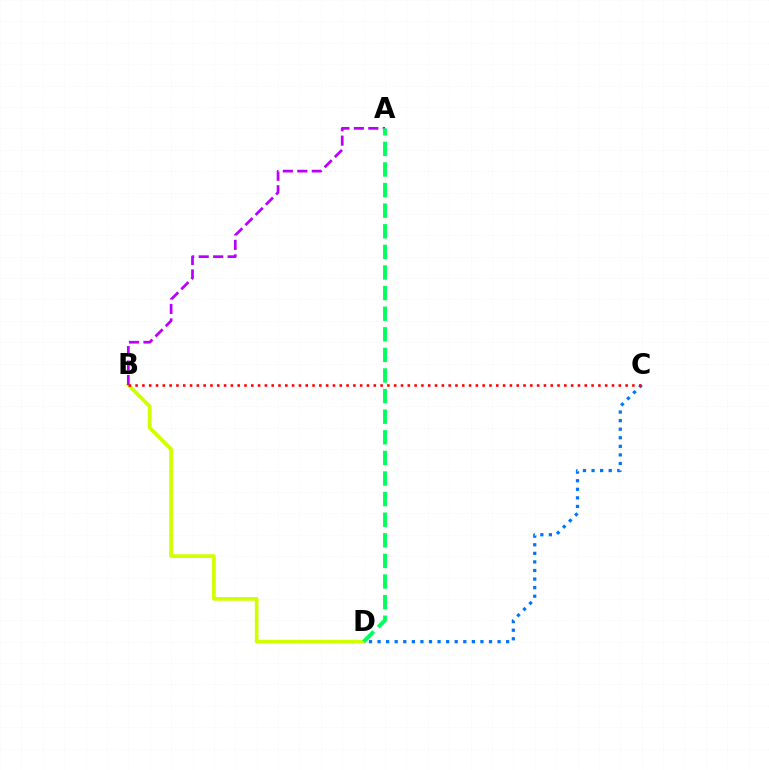{('B', 'D'): [{'color': '#d1ff00', 'line_style': 'solid', 'thickness': 2.66}], ('A', 'B'): [{'color': '#b900ff', 'line_style': 'dashed', 'thickness': 1.97}], ('C', 'D'): [{'color': '#0074ff', 'line_style': 'dotted', 'thickness': 2.33}], ('B', 'C'): [{'color': '#ff0000', 'line_style': 'dotted', 'thickness': 1.85}], ('A', 'D'): [{'color': '#00ff5c', 'line_style': 'dashed', 'thickness': 2.8}]}